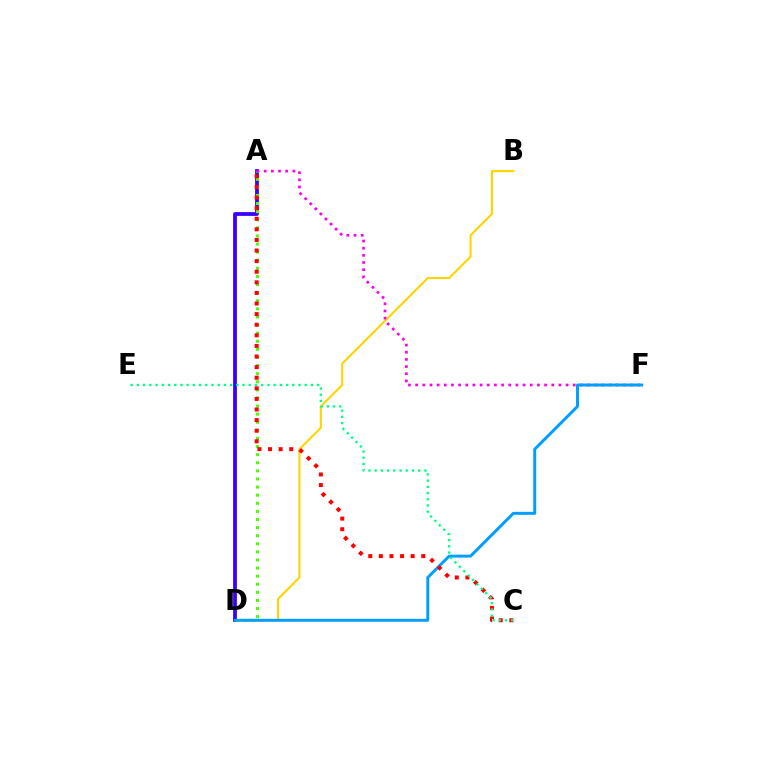{('A', 'D'): [{'color': '#3700ff', 'line_style': 'solid', 'thickness': 2.72}, {'color': '#4fff00', 'line_style': 'dotted', 'thickness': 2.2}], ('B', 'D'): [{'color': '#ffd500', 'line_style': 'solid', 'thickness': 1.52}], ('A', 'F'): [{'color': '#ff00ed', 'line_style': 'dotted', 'thickness': 1.95}], ('D', 'F'): [{'color': '#009eff', 'line_style': 'solid', 'thickness': 2.13}], ('A', 'C'): [{'color': '#ff0000', 'line_style': 'dotted', 'thickness': 2.88}], ('C', 'E'): [{'color': '#00ff86', 'line_style': 'dotted', 'thickness': 1.69}]}